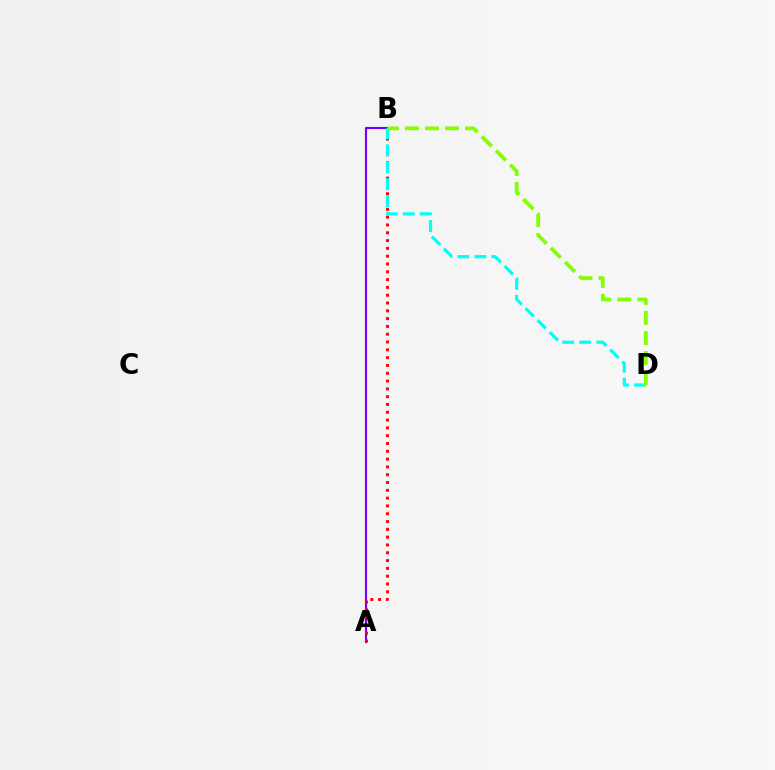{('A', 'B'): [{'color': '#7200ff', 'line_style': 'solid', 'thickness': 1.54}, {'color': '#ff0000', 'line_style': 'dotted', 'thickness': 2.12}], ('B', 'D'): [{'color': '#00fff6', 'line_style': 'dashed', 'thickness': 2.31}, {'color': '#84ff00', 'line_style': 'dashed', 'thickness': 2.72}]}